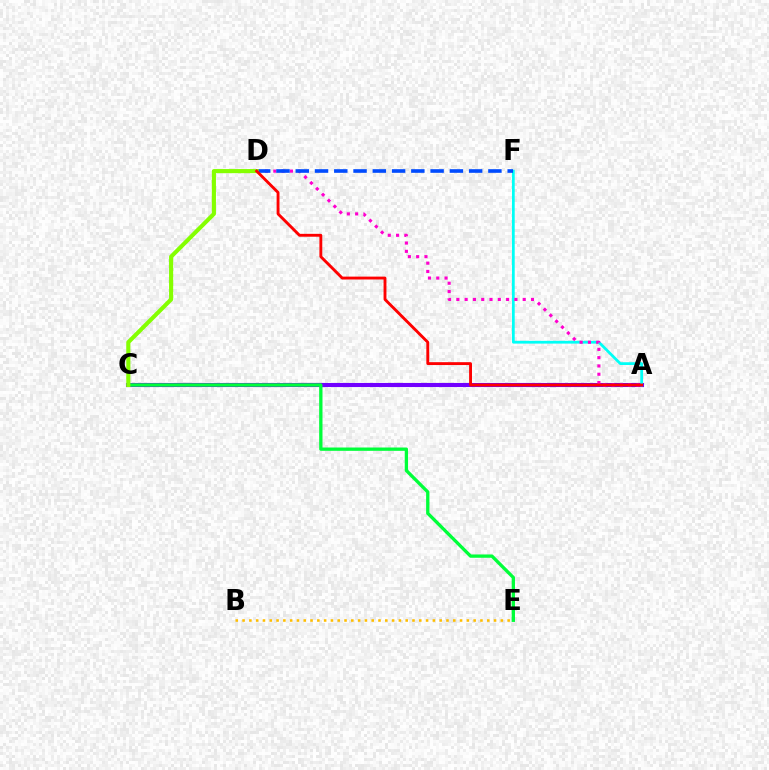{('A', 'C'): [{'color': '#7200ff', 'line_style': 'solid', 'thickness': 2.94}], ('A', 'F'): [{'color': '#00fff6', 'line_style': 'solid', 'thickness': 1.98}], ('C', 'E'): [{'color': '#00ff39', 'line_style': 'solid', 'thickness': 2.38}], ('A', 'D'): [{'color': '#ff00cf', 'line_style': 'dotted', 'thickness': 2.25}, {'color': '#ff0000', 'line_style': 'solid', 'thickness': 2.07}], ('D', 'F'): [{'color': '#004bff', 'line_style': 'dashed', 'thickness': 2.62}], ('C', 'D'): [{'color': '#84ff00', 'line_style': 'solid', 'thickness': 2.97}], ('B', 'E'): [{'color': '#ffbd00', 'line_style': 'dotted', 'thickness': 1.85}]}